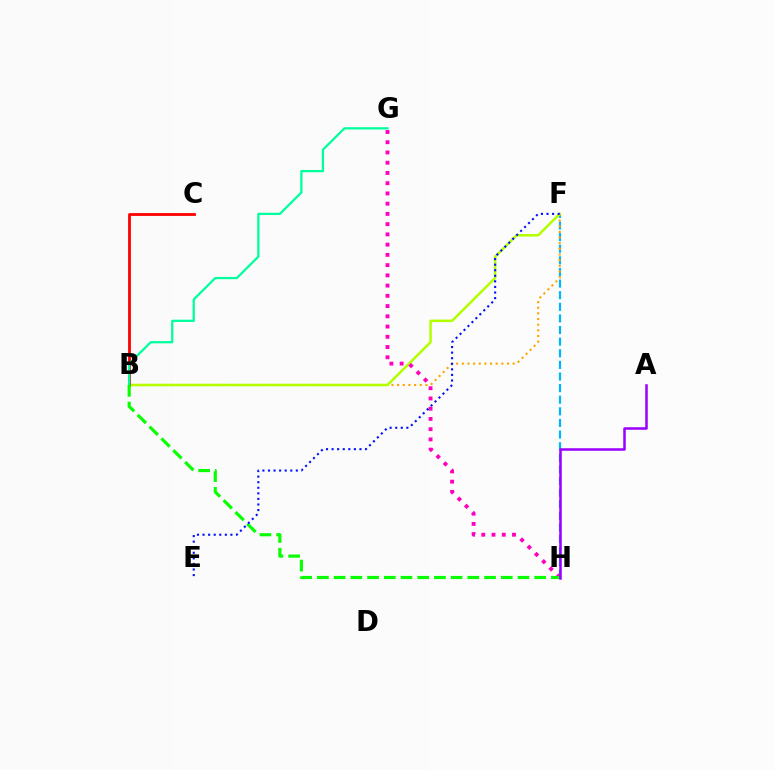{('F', 'H'): [{'color': '#00b5ff', 'line_style': 'dashed', 'thickness': 1.58}], ('B', 'F'): [{'color': '#ffa500', 'line_style': 'dotted', 'thickness': 1.54}, {'color': '#b3ff00', 'line_style': 'solid', 'thickness': 1.81}], ('G', 'H'): [{'color': '#ff00bd', 'line_style': 'dotted', 'thickness': 2.78}], ('B', 'C'): [{'color': '#ff0000', 'line_style': 'solid', 'thickness': 2.01}], ('B', 'G'): [{'color': '#00ff9d', 'line_style': 'solid', 'thickness': 1.63}], ('B', 'H'): [{'color': '#08ff00', 'line_style': 'dashed', 'thickness': 2.27}], ('A', 'H'): [{'color': '#9b00ff', 'line_style': 'solid', 'thickness': 1.81}], ('E', 'F'): [{'color': '#0010ff', 'line_style': 'dotted', 'thickness': 1.51}]}